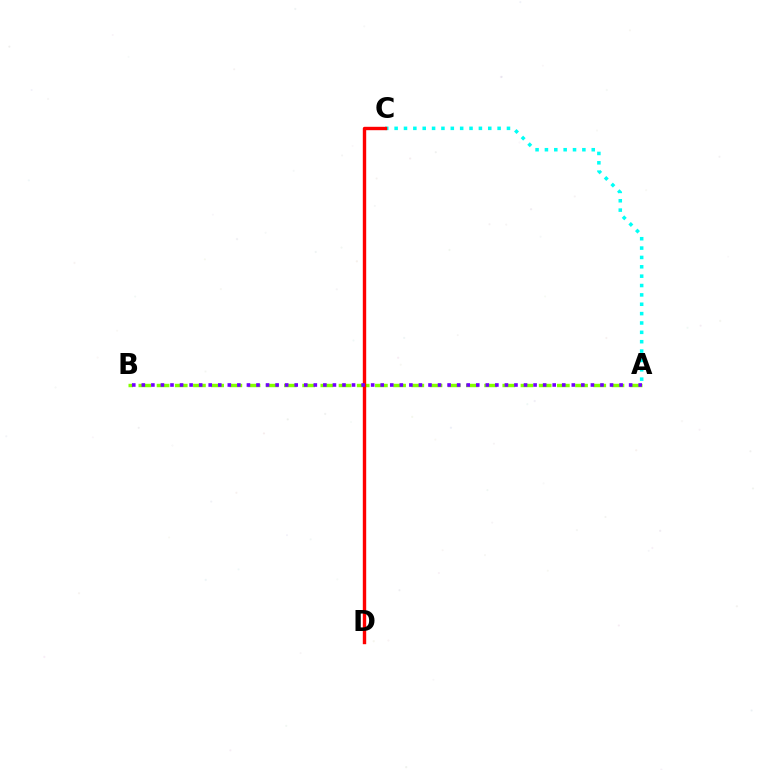{('A', 'C'): [{'color': '#00fff6', 'line_style': 'dotted', 'thickness': 2.54}], ('A', 'B'): [{'color': '#84ff00', 'line_style': 'dashed', 'thickness': 2.47}, {'color': '#7200ff', 'line_style': 'dotted', 'thickness': 2.6}], ('C', 'D'): [{'color': '#ff0000', 'line_style': 'solid', 'thickness': 2.44}]}